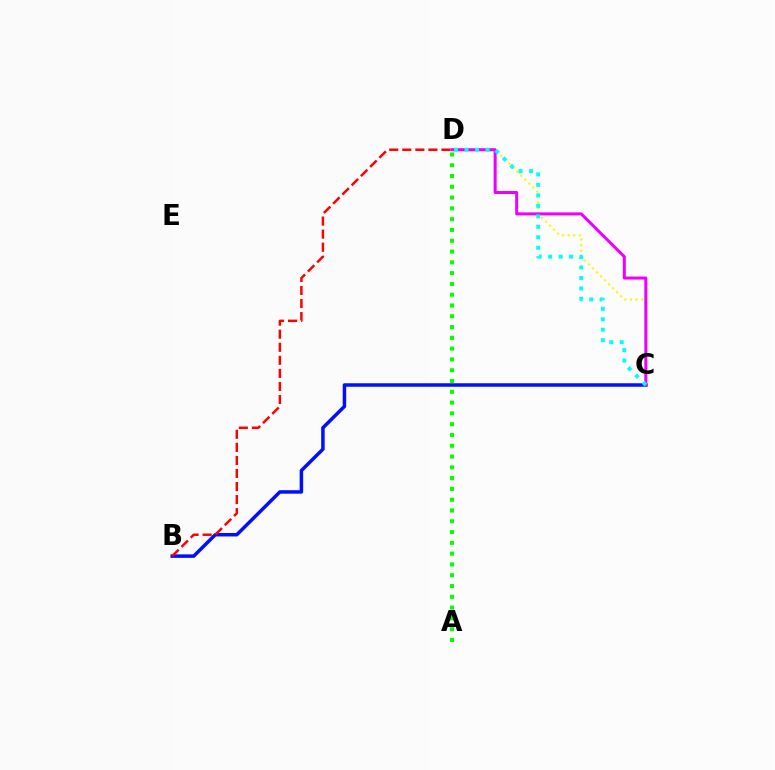{('C', 'D'): [{'color': '#fcf500', 'line_style': 'dotted', 'thickness': 1.53}, {'color': '#ee00ff', 'line_style': 'solid', 'thickness': 2.18}, {'color': '#00fff6', 'line_style': 'dotted', 'thickness': 2.85}], ('B', 'C'): [{'color': '#0010ff', 'line_style': 'solid', 'thickness': 2.52}], ('A', 'D'): [{'color': '#08ff00', 'line_style': 'dotted', 'thickness': 2.93}], ('B', 'D'): [{'color': '#ff0000', 'line_style': 'dashed', 'thickness': 1.77}]}